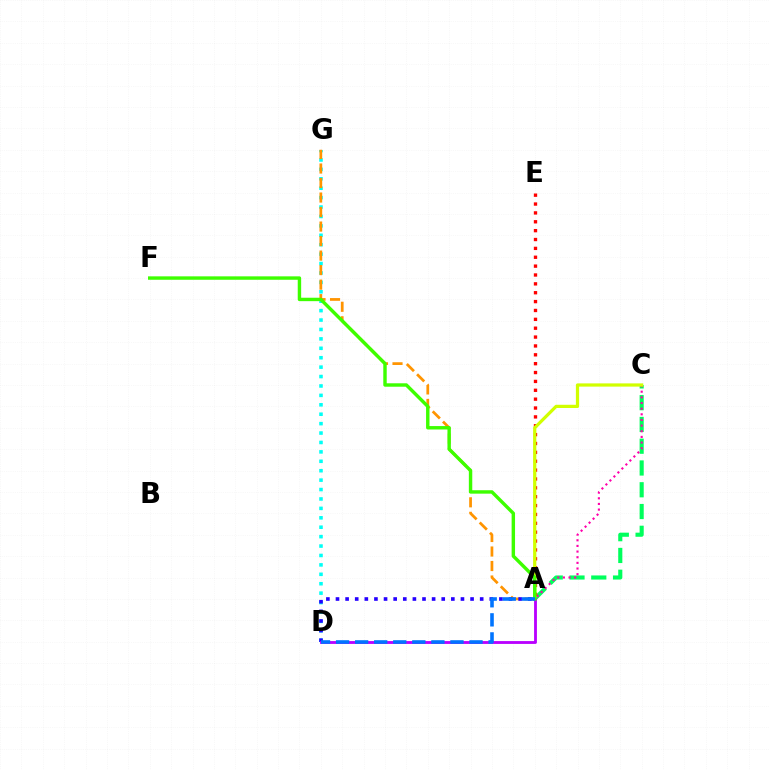{('D', 'G'): [{'color': '#00fff6', 'line_style': 'dotted', 'thickness': 2.56}], ('A', 'G'): [{'color': '#ff9400', 'line_style': 'dashed', 'thickness': 1.97}], ('A', 'C'): [{'color': '#00ff5c', 'line_style': 'dashed', 'thickness': 2.96}, {'color': '#ff00ac', 'line_style': 'dotted', 'thickness': 1.53}, {'color': '#d1ff00', 'line_style': 'solid', 'thickness': 2.32}], ('A', 'D'): [{'color': '#2500ff', 'line_style': 'dotted', 'thickness': 2.61}, {'color': '#b900ff', 'line_style': 'solid', 'thickness': 2.04}, {'color': '#0074ff', 'line_style': 'dashed', 'thickness': 2.59}], ('A', 'E'): [{'color': '#ff0000', 'line_style': 'dotted', 'thickness': 2.41}], ('A', 'F'): [{'color': '#3dff00', 'line_style': 'solid', 'thickness': 2.46}]}